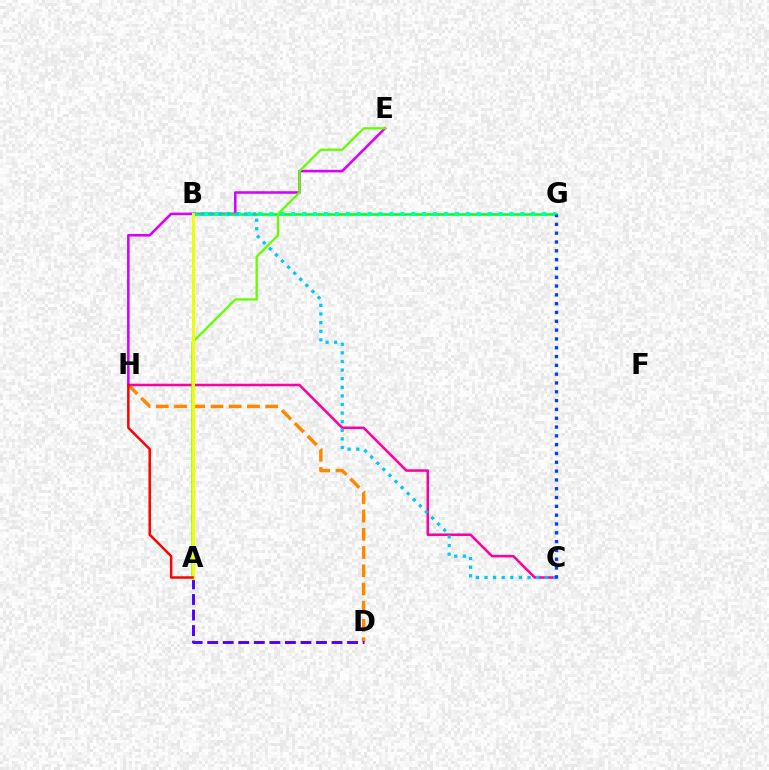{('D', 'H'): [{'color': '#ff8800', 'line_style': 'dashed', 'thickness': 2.48}], ('A', 'D'): [{'color': '#4f00ff', 'line_style': 'dashed', 'thickness': 2.11}], ('E', 'H'): [{'color': '#d600ff', 'line_style': 'solid', 'thickness': 1.84}], ('B', 'G'): [{'color': '#00ff27', 'line_style': 'solid', 'thickness': 1.85}, {'color': '#00ffaf', 'line_style': 'dotted', 'thickness': 2.96}], ('C', 'H'): [{'color': '#ff00a0', 'line_style': 'solid', 'thickness': 1.83}], ('A', 'E'): [{'color': '#66ff00', 'line_style': 'solid', 'thickness': 1.66}], ('B', 'C'): [{'color': '#00c7ff', 'line_style': 'dotted', 'thickness': 2.34}], ('A', 'B'): [{'color': '#eeff00', 'line_style': 'solid', 'thickness': 2.2}], ('A', 'H'): [{'color': '#ff0000', 'line_style': 'solid', 'thickness': 1.78}], ('C', 'G'): [{'color': '#003fff', 'line_style': 'dotted', 'thickness': 2.39}]}